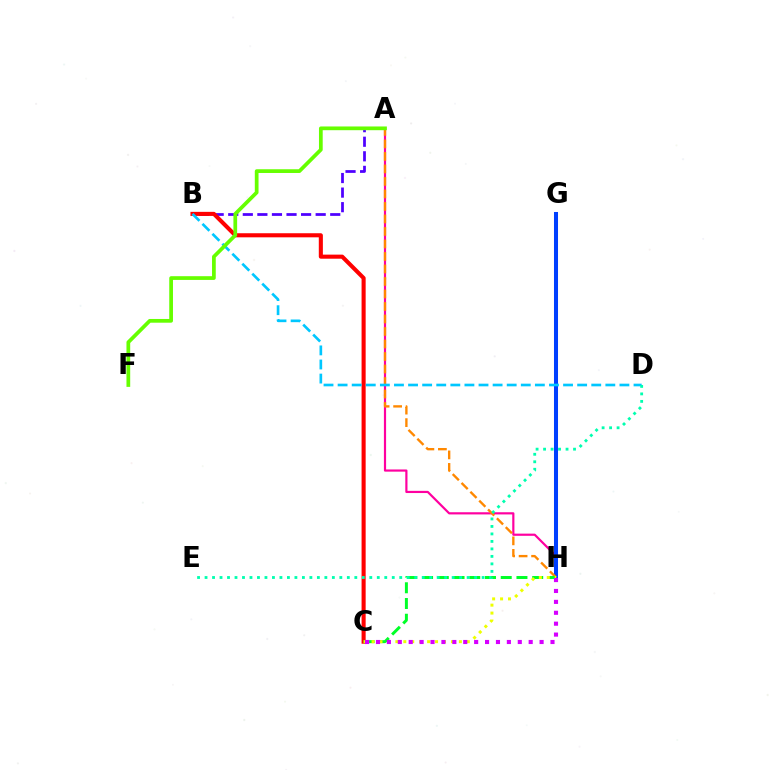{('A', 'H'): [{'color': '#ff00a0', 'line_style': 'solid', 'thickness': 1.58}, {'color': '#ff8800', 'line_style': 'dashed', 'thickness': 1.7}], ('A', 'B'): [{'color': '#4f00ff', 'line_style': 'dashed', 'thickness': 1.98}], ('B', 'C'): [{'color': '#ff0000', 'line_style': 'solid', 'thickness': 2.94}], ('G', 'H'): [{'color': '#003fff', 'line_style': 'solid', 'thickness': 2.9}], ('C', 'H'): [{'color': '#00ff27', 'line_style': 'dashed', 'thickness': 2.14}, {'color': '#eeff00', 'line_style': 'dotted', 'thickness': 2.16}, {'color': '#d600ff', 'line_style': 'dotted', 'thickness': 2.96}], ('B', 'D'): [{'color': '#00c7ff', 'line_style': 'dashed', 'thickness': 1.91}], ('A', 'F'): [{'color': '#66ff00', 'line_style': 'solid', 'thickness': 2.68}], ('D', 'E'): [{'color': '#00ffaf', 'line_style': 'dotted', 'thickness': 2.03}]}